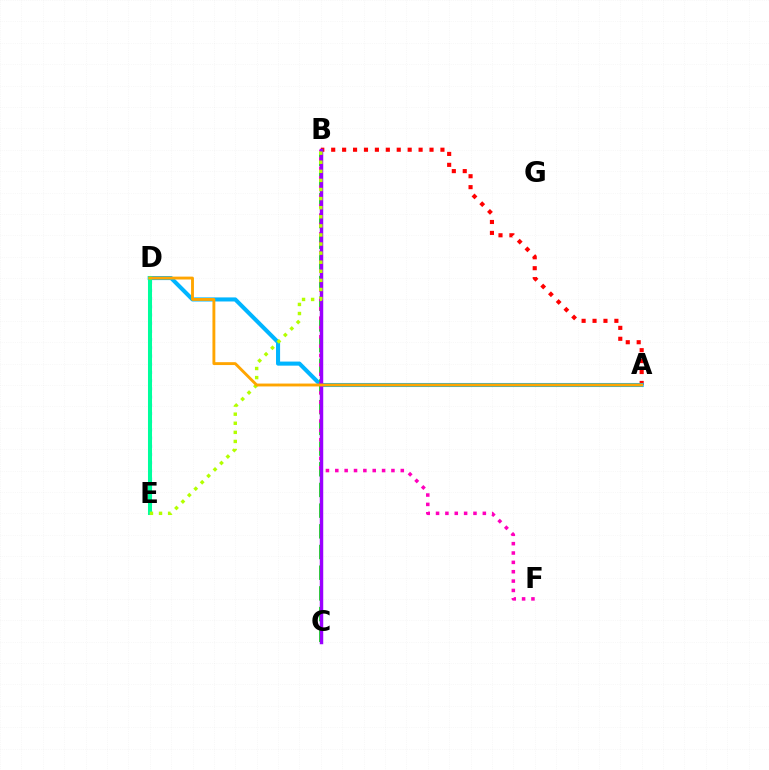{('D', 'E'): [{'color': '#0010ff', 'line_style': 'dotted', 'thickness': 2.23}, {'color': '#00ff9d', 'line_style': 'solid', 'thickness': 2.91}], ('A', 'B'): [{'color': '#ff0000', 'line_style': 'dotted', 'thickness': 2.97}], ('A', 'D'): [{'color': '#00b5ff', 'line_style': 'solid', 'thickness': 2.93}, {'color': '#ffa500', 'line_style': 'solid', 'thickness': 2.07}], ('B', 'C'): [{'color': '#08ff00', 'line_style': 'dashed', 'thickness': 2.81}, {'color': '#9b00ff', 'line_style': 'solid', 'thickness': 2.49}], ('B', 'F'): [{'color': '#ff00bd', 'line_style': 'dotted', 'thickness': 2.54}], ('B', 'E'): [{'color': '#b3ff00', 'line_style': 'dotted', 'thickness': 2.47}]}